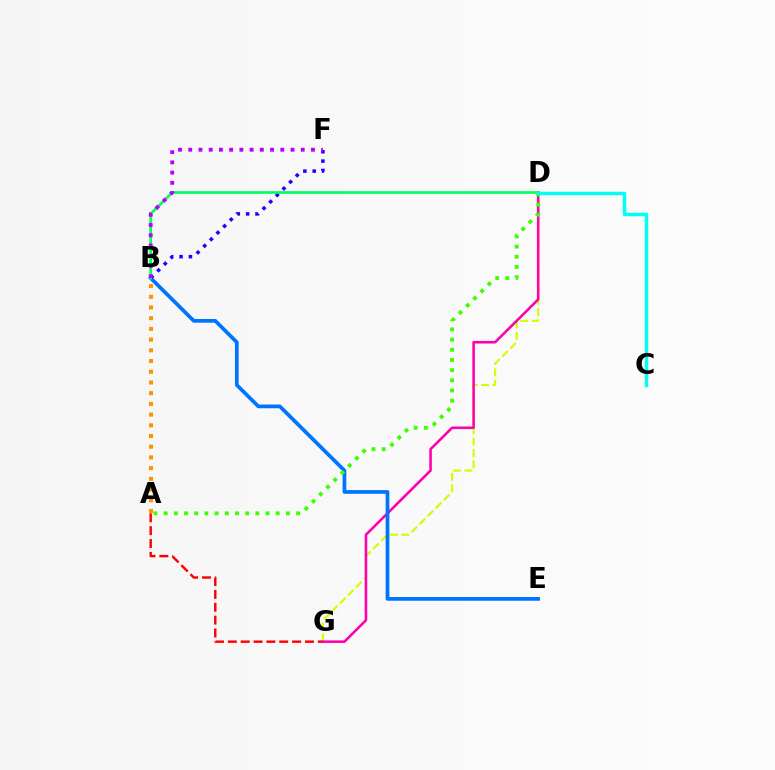{('D', 'G'): [{'color': '#d1ff00', 'line_style': 'dashed', 'thickness': 1.54}, {'color': '#ff00ac', 'line_style': 'solid', 'thickness': 1.86}], ('A', 'G'): [{'color': '#ff0000', 'line_style': 'dashed', 'thickness': 1.75}], ('A', 'B'): [{'color': '#ff9400', 'line_style': 'dotted', 'thickness': 2.91}], ('B', 'E'): [{'color': '#0074ff', 'line_style': 'solid', 'thickness': 2.68}], ('B', 'F'): [{'color': '#2500ff', 'line_style': 'dotted', 'thickness': 2.54}, {'color': '#b900ff', 'line_style': 'dotted', 'thickness': 2.78}], ('B', 'D'): [{'color': '#00ff5c', 'line_style': 'solid', 'thickness': 1.93}], ('A', 'D'): [{'color': '#3dff00', 'line_style': 'dotted', 'thickness': 2.77}], ('C', 'D'): [{'color': '#00fff6', 'line_style': 'solid', 'thickness': 2.51}]}